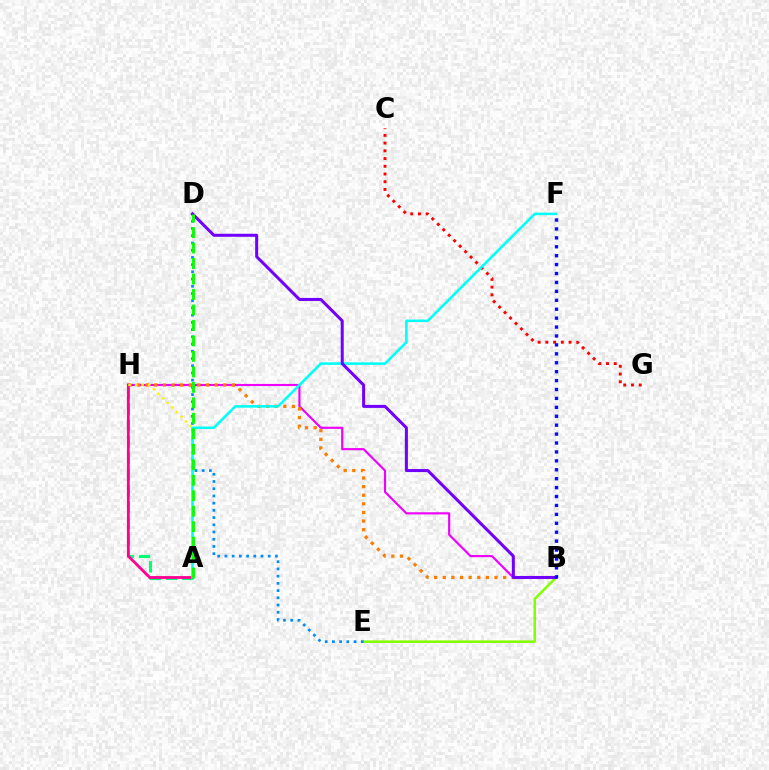{('B', 'E'): [{'color': '#84ff00', 'line_style': 'solid', 'thickness': 1.83}], ('D', 'E'): [{'color': '#008cff', 'line_style': 'dotted', 'thickness': 1.96}], ('B', 'H'): [{'color': '#ee00ff', 'line_style': 'solid', 'thickness': 1.54}, {'color': '#ff7c00', 'line_style': 'dotted', 'thickness': 2.34}], ('A', 'H'): [{'color': '#00ff74', 'line_style': 'dashed', 'thickness': 2.22}, {'color': '#ff0094', 'line_style': 'solid', 'thickness': 2.02}, {'color': '#fcf500', 'line_style': 'dotted', 'thickness': 1.77}], ('C', 'G'): [{'color': '#ff0000', 'line_style': 'dotted', 'thickness': 2.1}], ('A', 'F'): [{'color': '#00fff6', 'line_style': 'solid', 'thickness': 1.83}], ('B', 'D'): [{'color': '#7200ff', 'line_style': 'solid', 'thickness': 2.18}], ('A', 'D'): [{'color': '#08ff00', 'line_style': 'dashed', 'thickness': 2.1}], ('B', 'F'): [{'color': '#0010ff', 'line_style': 'dotted', 'thickness': 2.42}]}